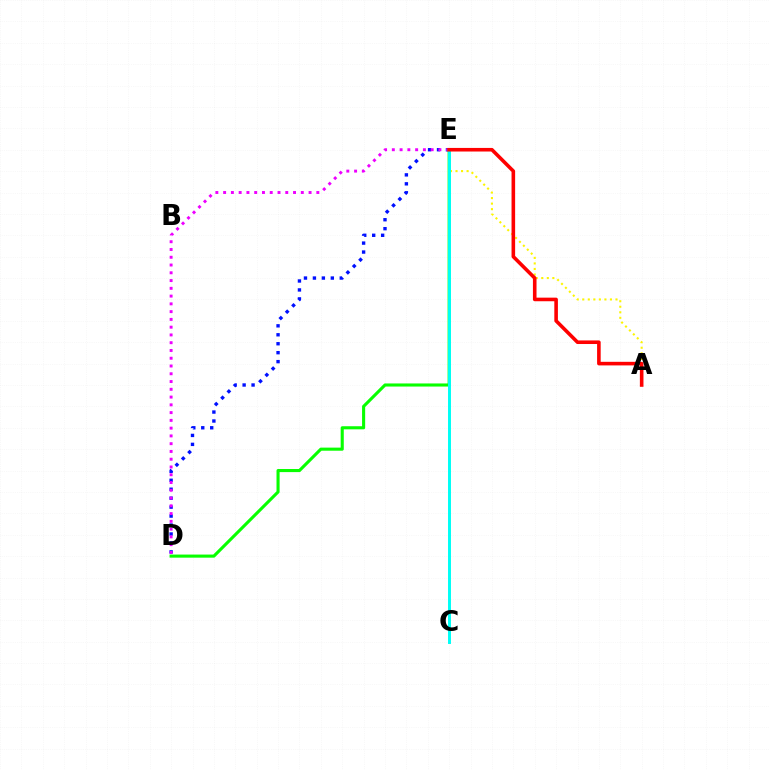{('D', 'E'): [{'color': '#0010ff', 'line_style': 'dotted', 'thickness': 2.43}, {'color': '#ee00ff', 'line_style': 'dotted', 'thickness': 2.11}, {'color': '#08ff00', 'line_style': 'solid', 'thickness': 2.23}], ('A', 'E'): [{'color': '#fcf500', 'line_style': 'dotted', 'thickness': 1.51}, {'color': '#ff0000', 'line_style': 'solid', 'thickness': 2.59}], ('C', 'E'): [{'color': '#00fff6', 'line_style': 'solid', 'thickness': 2.13}]}